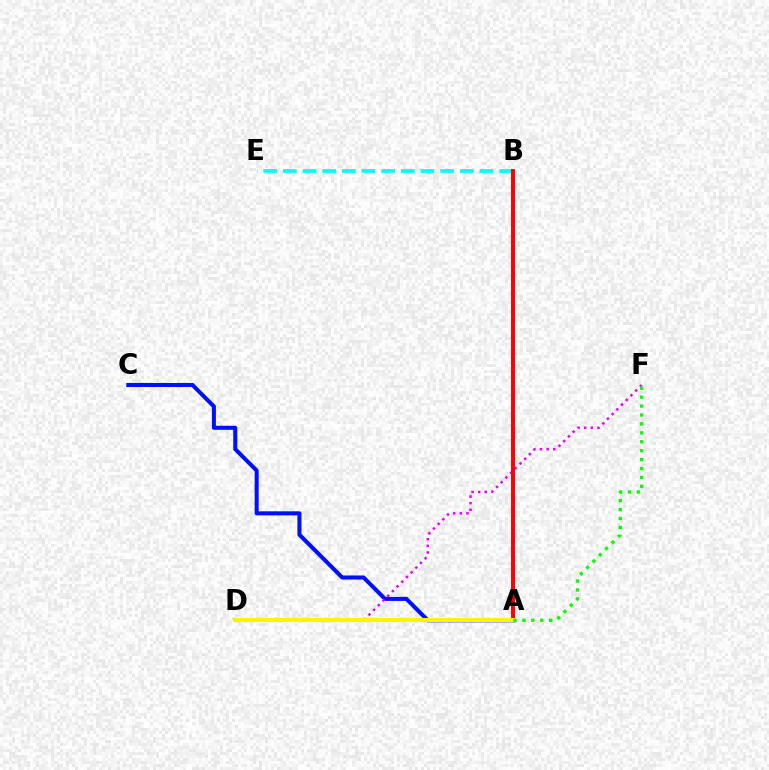{('A', 'C'): [{'color': '#0010ff', 'line_style': 'solid', 'thickness': 2.92}], ('B', 'E'): [{'color': '#00fff6', 'line_style': 'dashed', 'thickness': 2.67}], ('D', 'F'): [{'color': '#ee00ff', 'line_style': 'dotted', 'thickness': 1.8}], ('A', 'B'): [{'color': '#ff0000', 'line_style': 'solid', 'thickness': 2.84}], ('A', 'D'): [{'color': '#fcf500', 'line_style': 'solid', 'thickness': 2.93}], ('A', 'F'): [{'color': '#08ff00', 'line_style': 'dotted', 'thickness': 2.42}]}